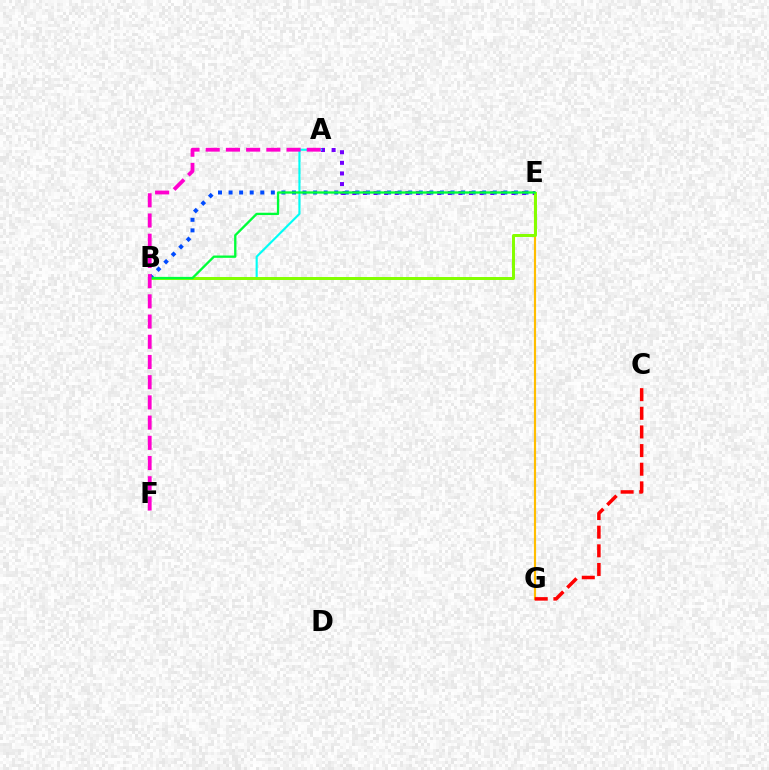{('E', 'G'): [{'color': '#ffbd00', 'line_style': 'solid', 'thickness': 1.56}], ('A', 'E'): [{'color': '#7200ff', 'line_style': 'dotted', 'thickness': 2.88}], ('C', 'G'): [{'color': '#ff0000', 'line_style': 'dashed', 'thickness': 2.53}], ('A', 'B'): [{'color': '#00fff6', 'line_style': 'solid', 'thickness': 1.53}], ('B', 'E'): [{'color': '#004bff', 'line_style': 'dotted', 'thickness': 2.87}, {'color': '#84ff00', 'line_style': 'solid', 'thickness': 2.14}, {'color': '#00ff39', 'line_style': 'solid', 'thickness': 1.68}], ('A', 'F'): [{'color': '#ff00cf', 'line_style': 'dashed', 'thickness': 2.75}]}